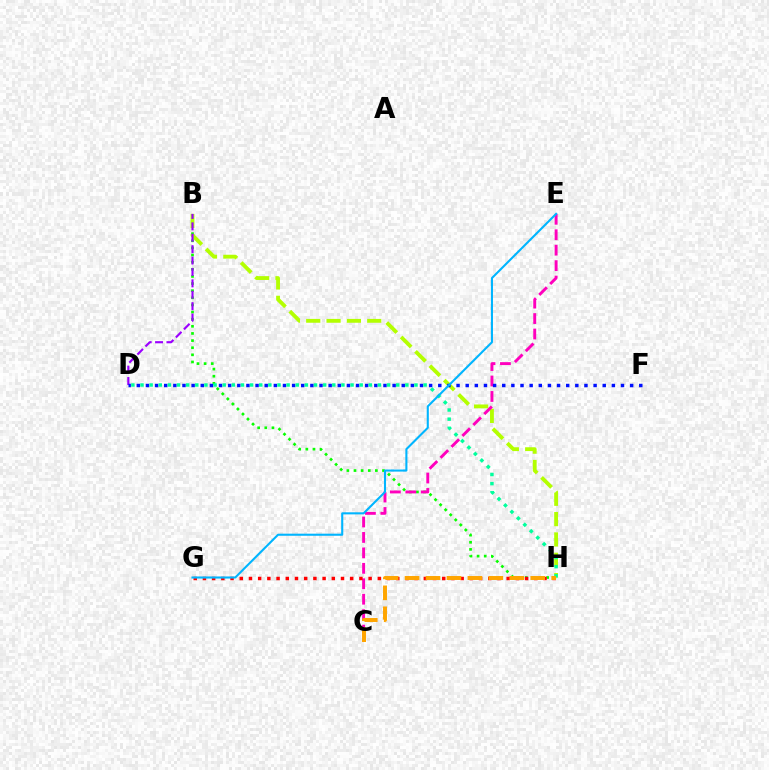{('B', 'H'): [{'color': '#08ff00', 'line_style': 'dotted', 'thickness': 1.94}, {'color': '#b3ff00', 'line_style': 'dashed', 'thickness': 2.76}], ('C', 'E'): [{'color': '#ff00bd', 'line_style': 'dashed', 'thickness': 2.1}], ('G', 'H'): [{'color': '#ff0000', 'line_style': 'dotted', 'thickness': 2.5}], ('B', 'D'): [{'color': '#9b00ff', 'line_style': 'dashed', 'thickness': 1.55}], ('D', 'F'): [{'color': '#0010ff', 'line_style': 'dotted', 'thickness': 2.48}], ('D', 'H'): [{'color': '#00ff9d', 'line_style': 'dotted', 'thickness': 2.48}], ('E', 'G'): [{'color': '#00b5ff', 'line_style': 'solid', 'thickness': 1.51}], ('C', 'H'): [{'color': '#ffa500', 'line_style': 'dashed', 'thickness': 2.85}]}